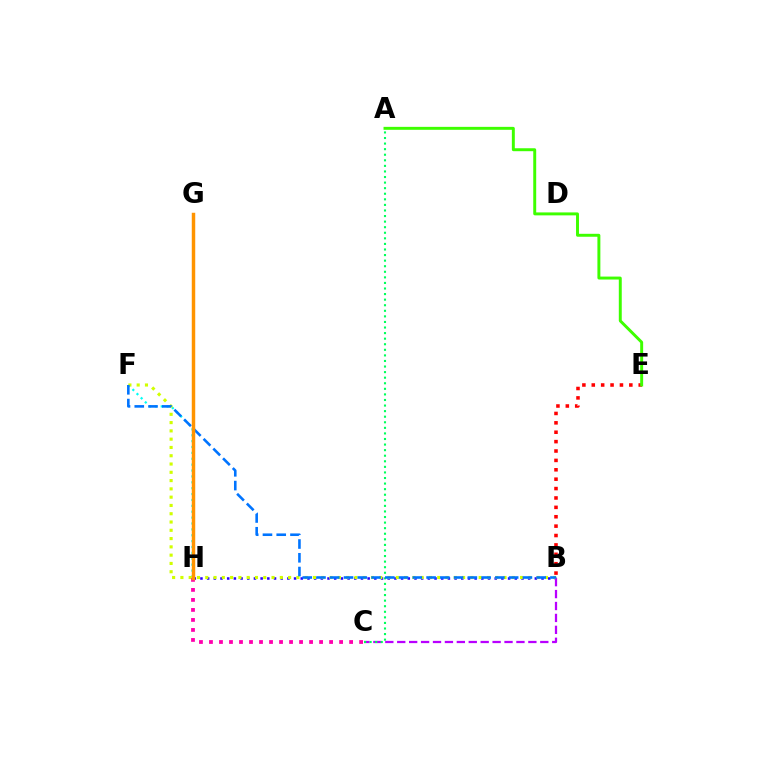{('B', 'H'): [{'color': '#2500ff', 'line_style': 'dotted', 'thickness': 1.82}], ('F', 'H'): [{'color': '#00fff6', 'line_style': 'dotted', 'thickness': 1.6}], ('B', 'C'): [{'color': '#b900ff', 'line_style': 'dashed', 'thickness': 1.62}], ('B', 'F'): [{'color': '#d1ff00', 'line_style': 'dotted', 'thickness': 2.25}, {'color': '#0074ff', 'line_style': 'dashed', 'thickness': 1.87}], ('B', 'E'): [{'color': '#ff0000', 'line_style': 'dotted', 'thickness': 2.55}], ('A', 'C'): [{'color': '#00ff5c', 'line_style': 'dotted', 'thickness': 1.51}], ('C', 'H'): [{'color': '#ff00ac', 'line_style': 'dotted', 'thickness': 2.72}], ('A', 'E'): [{'color': '#3dff00', 'line_style': 'solid', 'thickness': 2.12}], ('G', 'H'): [{'color': '#ff9400', 'line_style': 'solid', 'thickness': 2.49}]}